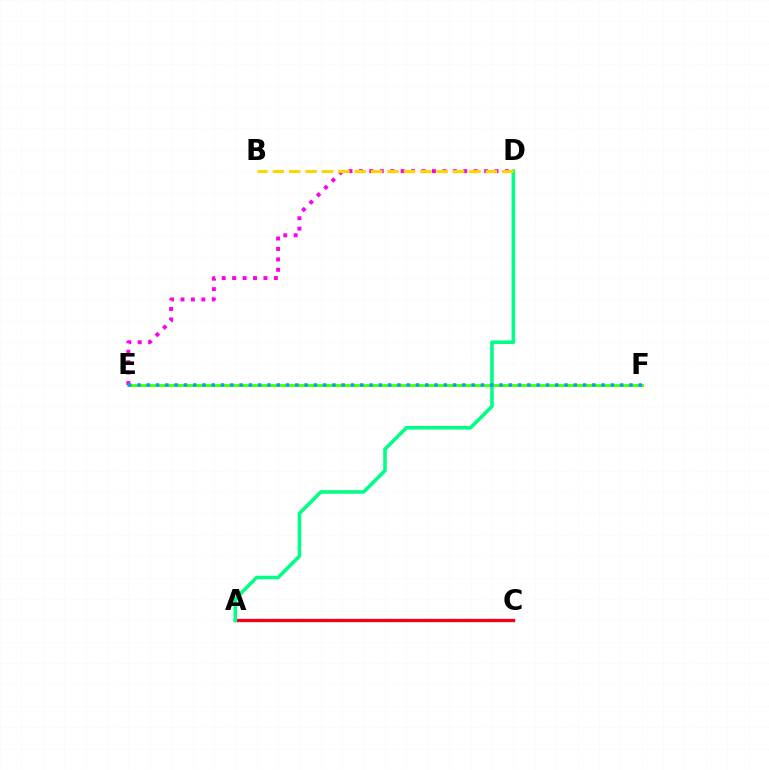{('A', 'C'): [{'color': '#3700ff', 'line_style': 'solid', 'thickness': 2.37}, {'color': '#ff0000', 'line_style': 'solid', 'thickness': 2.17}], ('E', 'F'): [{'color': '#4fff00', 'line_style': 'solid', 'thickness': 2.07}, {'color': '#009eff', 'line_style': 'dotted', 'thickness': 2.52}], ('D', 'E'): [{'color': '#ff00ed', 'line_style': 'dotted', 'thickness': 2.83}], ('A', 'D'): [{'color': '#00ff86', 'line_style': 'solid', 'thickness': 2.57}], ('B', 'D'): [{'color': '#ffd500', 'line_style': 'dashed', 'thickness': 2.23}]}